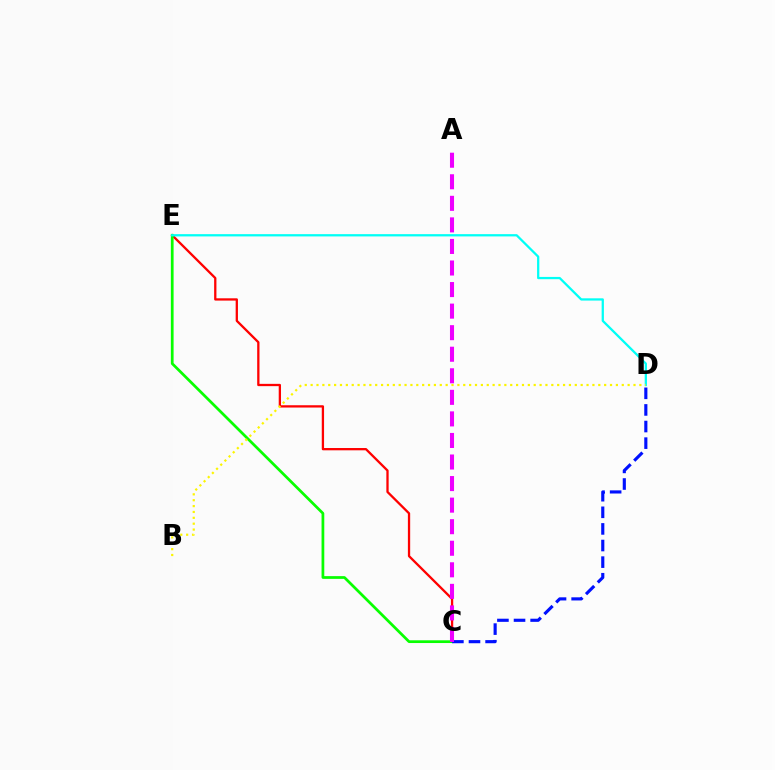{('C', 'E'): [{'color': '#ff0000', 'line_style': 'solid', 'thickness': 1.65}, {'color': '#08ff00', 'line_style': 'solid', 'thickness': 1.97}], ('C', 'D'): [{'color': '#0010ff', 'line_style': 'dashed', 'thickness': 2.26}], ('D', 'E'): [{'color': '#00fff6', 'line_style': 'solid', 'thickness': 1.63}], ('B', 'D'): [{'color': '#fcf500', 'line_style': 'dotted', 'thickness': 1.6}], ('A', 'C'): [{'color': '#ee00ff', 'line_style': 'dashed', 'thickness': 2.93}]}